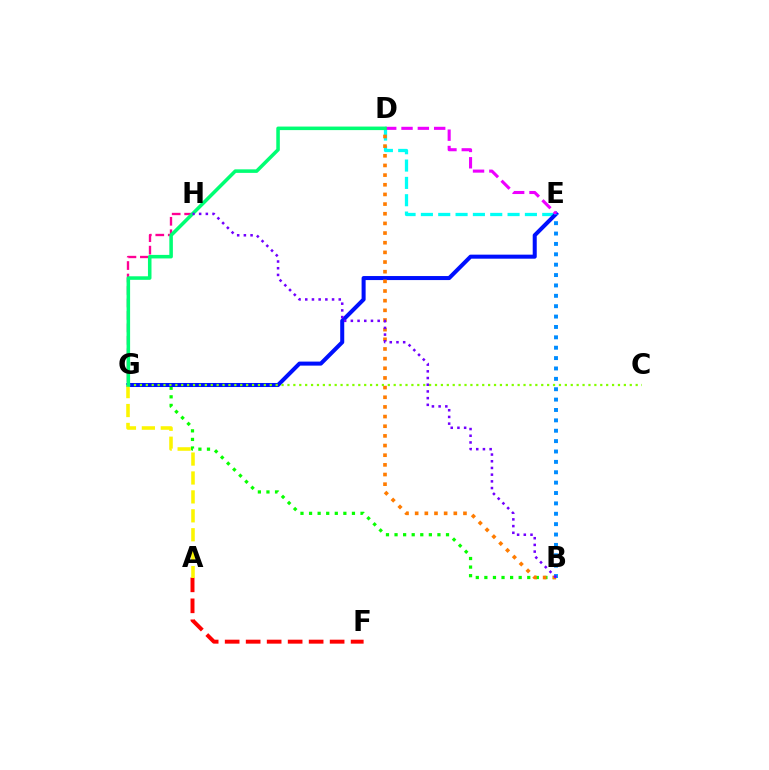{('B', 'G'): [{'color': '#08ff00', 'line_style': 'dotted', 'thickness': 2.33}], ('D', 'E'): [{'color': '#00fff6', 'line_style': 'dashed', 'thickness': 2.35}, {'color': '#ee00ff', 'line_style': 'dashed', 'thickness': 2.22}], ('G', 'H'): [{'color': '#ff0094', 'line_style': 'dashed', 'thickness': 1.69}], ('A', 'F'): [{'color': '#ff0000', 'line_style': 'dashed', 'thickness': 2.85}], ('E', 'G'): [{'color': '#0010ff', 'line_style': 'solid', 'thickness': 2.9}], ('A', 'G'): [{'color': '#fcf500', 'line_style': 'dashed', 'thickness': 2.57}], ('B', 'D'): [{'color': '#ff7c00', 'line_style': 'dotted', 'thickness': 2.62}], ('C', 'G'): [{'color': '#84ff00', 'line_style': 'dotted', 'thickness': 1.6}], ('B', 'E'): [{'color': '#008cff', 'line_style': 'dotted', 'thickness': 2.82}], ('D', 'G'): [{'color': '#00ff74', 'line_style': 'solid', 'thickness': 2.55}], ('B', 'H'): [{'color': '#7200ff', 'line_style': 'dotted', 'thickness': 1.82}]}